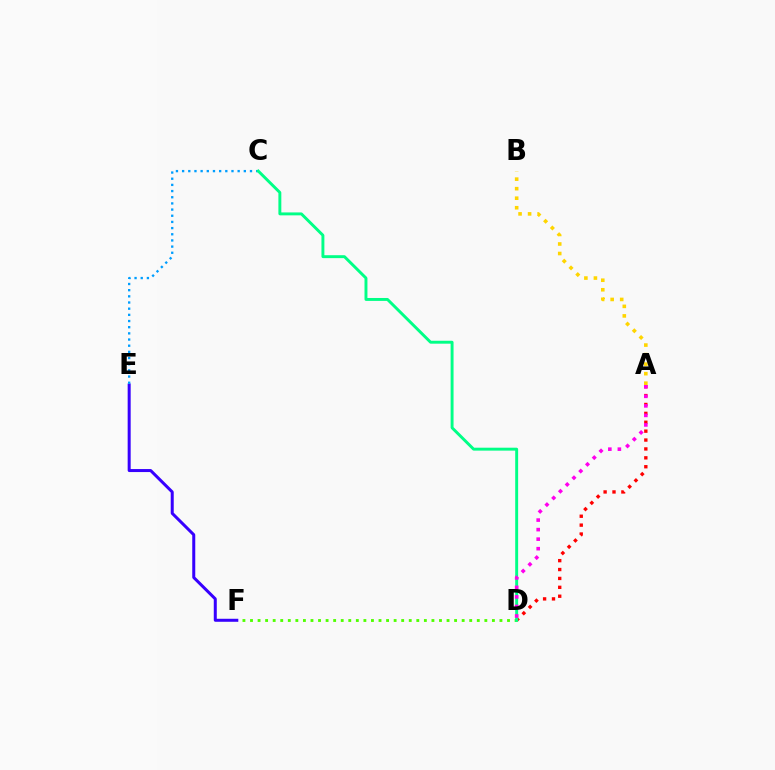{('D', 'F'): [{'color': '#4fff00', 'line_style': 'dotted', 'thickness': 2.05}], ('A', 'B'): [{'color': '#ffd500', 'line_style': 'dotted', 'thickness': 2.59}], ('E', 'F'): [{'color': '#3700ff', 'line_style': 'solid', 'thickness': 2.17}], ('C', 'E'): [{'color': '#009eff', 'line_style': 'dotted', 'thickness': 1.68}], ('A', 'D'): [{'color': '#ff0000', 'line_style': 'dotted', 'thickness': 2.42}, {'color': '#ff00ed', 'line_style': 'dotted', 'thickness': 2.59}], ('C', 'D'): [{'color': '#00ff86', 'line_style': 'solid', 'thickness': 2.11}]}